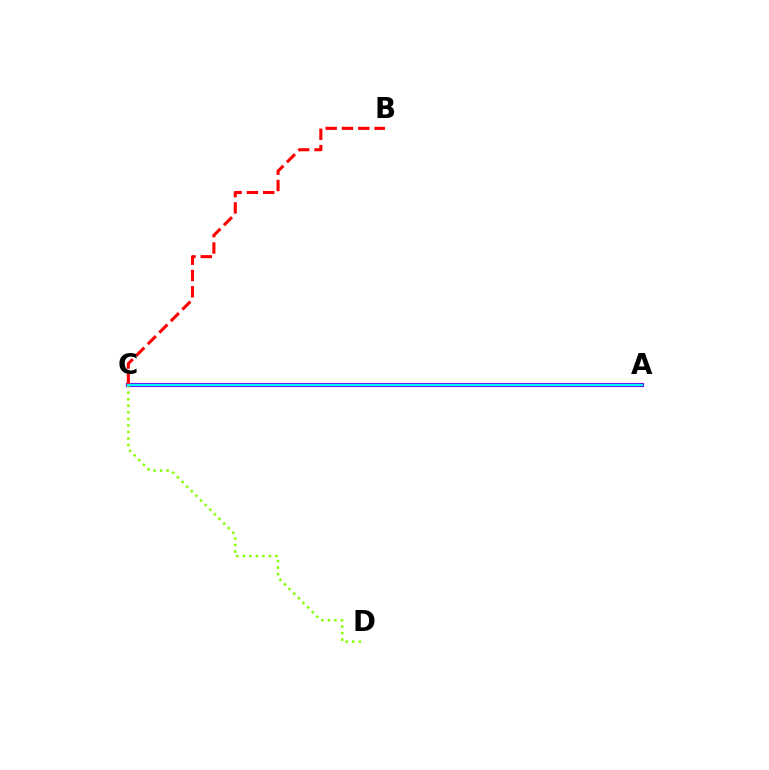{('A', 'C'): [{'color': '#7200ff', 'line_style': 'solid', 'thickness': 2.98}, {'color': '#00fff6', 'line_style': 'solid', 'thickness': 1.6}], ('C', 'D'): [{'color': '#84ff00', 'line_style': 'dotted', 'thickness': 1.78}], ('B', 'C'): [{'color': '#ff0000', 'line_style': 'dashed', 'thickness': 2.21}]}